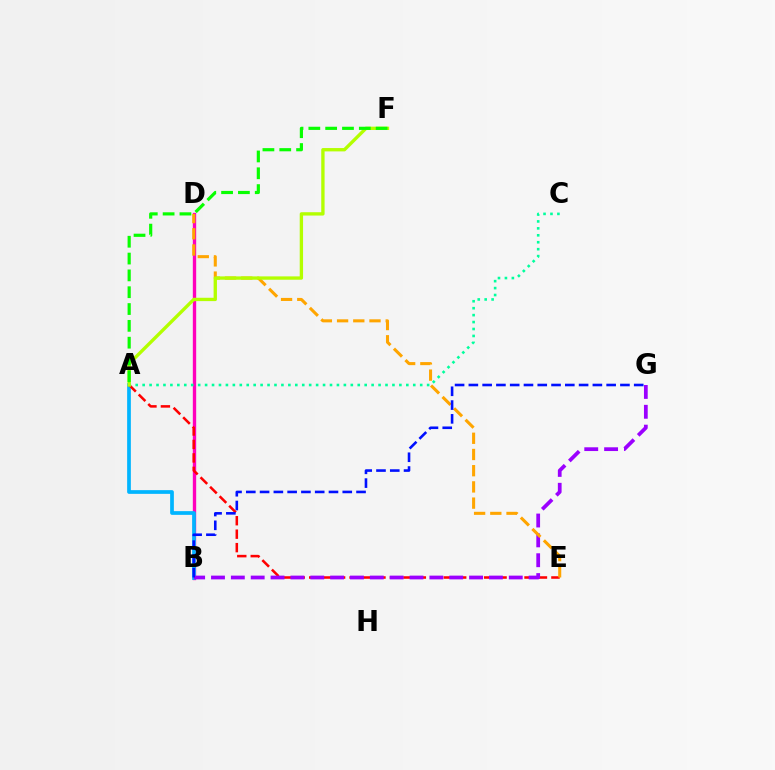{('B', 'D'): [{'color': '#ff00bd', 'line_style': 'solid', 'thickness': 2.42}], ('A', 'B'): [{'color': '#00b5ff', 'line_style': 'solid', 'thickness': 2.67}], ('A', 'E'): [{'color': '#ff0000', 'line_style': 'dashed', 'thickness': 1.83}], ('B', 'G'): [{'color': '#9b00ff', 'line_style': 'dashed', 'thickness': 2.7}, {'color': '#0010ff', 'line_style': 'dashed', 'thickness': 1.87}], ('D', 'E'): [{'color': '#ffa500', 'line_style': 'dashed', 'thickness': 2.2}], ('A', 'C'): [{'color': '#00ff9d', 'line_style': 'dotted', 'thickness': 1.89}], ('A', 'F'): [{'color': '#b3ff00', 'line_style': 'solid', 'thickness': 2.41}, {'color': '#08ff00', 'line_style': 'dashed', 'thickness': 2.29}]}